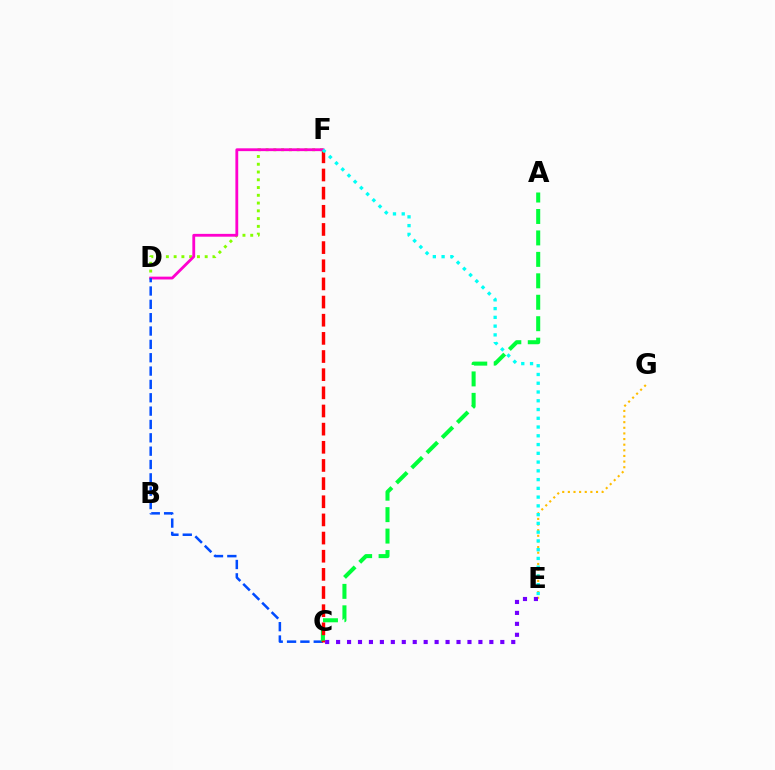{('D', 'F'): [{'color': '#84ff00', 'line_style': 'dotted', 'thickness': 2.11}, {'color': '#ff00cf', 'line_style': 'solid', 'thickness': 2.03}], ('C', 'D'): [{'color': '#004bff', 'line_style': 'dashed', 'thickness': 1.81}], ('A', 'C'): [{'color': '#00ff39', 'line_style': 'dashed', 'thickness': 2.91}], ('E', 'G'): [{'color': '#ffbd00', 'line_style': 'dotted', 'thickness': 1.53}], ('C', 'F'): [{'color': '#ff0000', 'line_style': 'dashed', 'thickness': 2.47}], ('E', 'F'): [{'color': '#00fff6', 'line_style': 'dotted', 'thickness': 2.38}], ('C', 'E'): [{'color': '#7200ff', 'line_style': 'dotted', 'thickness': 2.97}]}